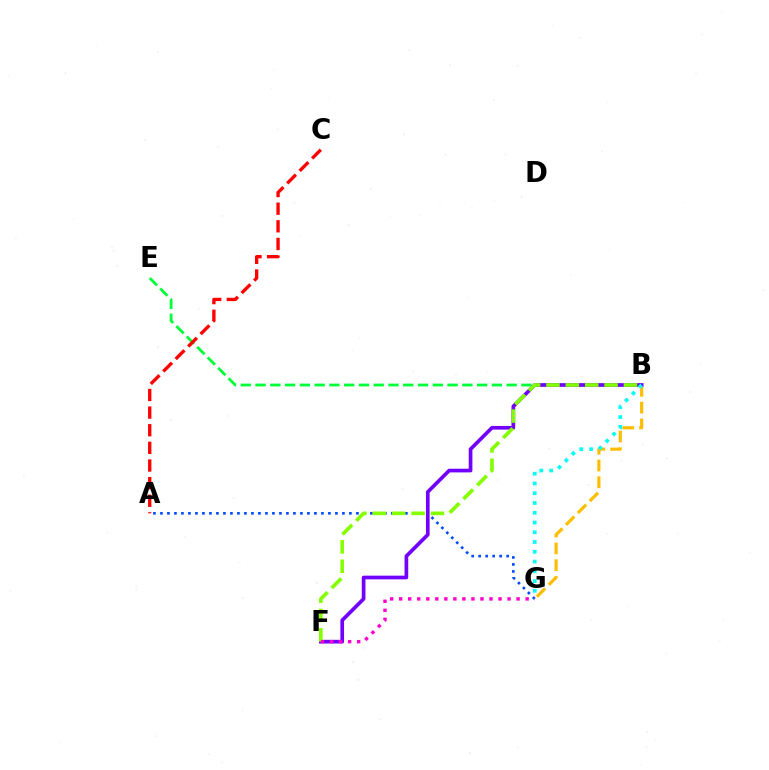{('A', 'G'): [{'color': '#004bff', 'line_style': 'dotted', 'thickness': 1.9}], ('B', 'E'): [{'color': '#00ff39', 'line_style': 'dashed', 'thickness': 2.01}], ('A', 'C'): [{'color': '#ff0000', 'line_style': 'dashed', 'thickness': 2.4}], ('B', 'G'): [{'color': '#ffbd00', 'line_style': 'dashed', 'thickness': 2.28}, {'color': '#00fff6', 'line_style': 'dotted', 'thickness': 2.65}], ('B', 'F'): [{'color': '#7200ff', 'line_style': 'solid', 'thickness': 2.65}, {'color': '#84ff00', 'line_style': 'dashed', 'thickness': 2.63}], ('F', 'G'): [{'color': '#ff00cf', 'line_style': 'dotted', 'thickness': 2.45}]}